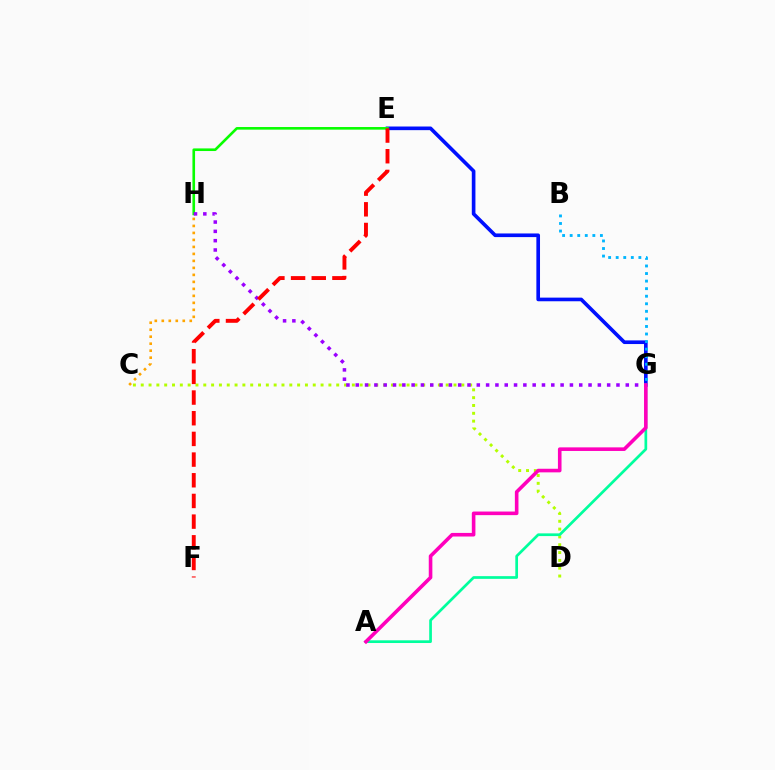{('C', 'D'): [{'color': '#b3ff00', 'line_style': 'dotted', 'thickness': 2.12}], ('C', 'H'): [{'color': '#ffa500', 'line_style': 'dotted', 'thickness': 1.9}], ('E', 'G'): [{'color': '#0010ff', 'line_style': 'solid', 'thickness': 2.62}], ('B', 'G'): [{'color': '#00b5ff', 'line_style': 'dotted', 'thickness': 2.05}], ('E', 'H'): [{'color': '#08ff00', 'line_style': 'solid', 'thickness': 1.89}], ('A', 'G'): [{'color': '#00ff9d', 'line_style': 'solid', 'thickness': 1.95}, {'color': '#ff00bd', 'line_style': 'solid', 'thickness': 2.59}], ('G', 'H'): [{'color': '#9b00ff', 'line_style': 'dotted', 'thickness': 2.53}], ('E', 'F'): [{'color': '#ff0000', 'line_style': 'dashed', 'thickness': 2.81}]}